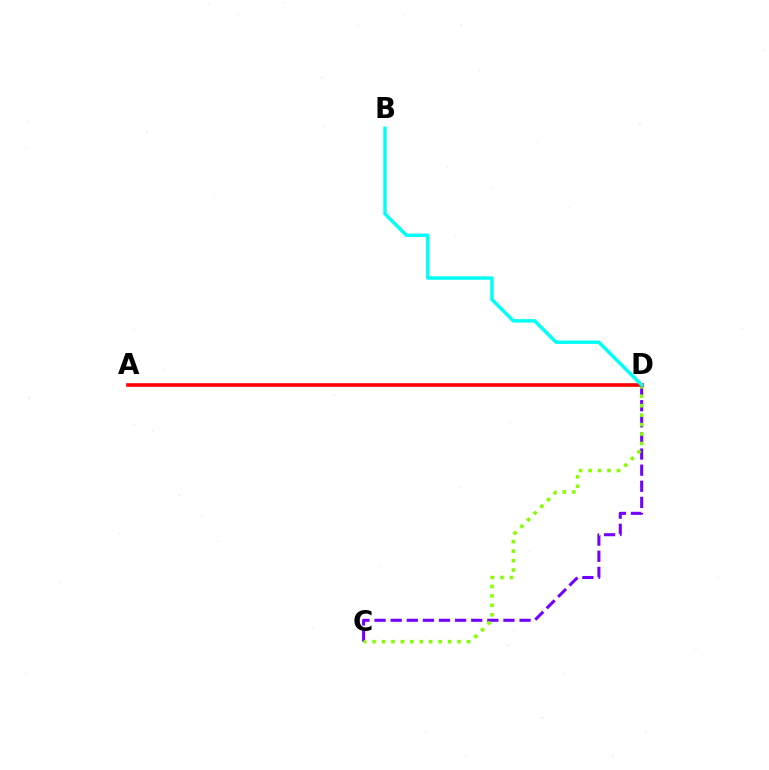{('C', 'D'): [{'color': '#7200ff', 'line_style': 'dashed', 'thickness': 2.19}, {'color': '#84ff00', 'line_style': 'dotted', 'thickness': 2.57}], ('A', 'D'): [{'color': '#ff0000', 'line_style': 'solid', 'thickness': 2.6}], ('B', 'D'): [{'color': '#00fff6', 'line_style': 'solid', 'thickness': 2.48}]}